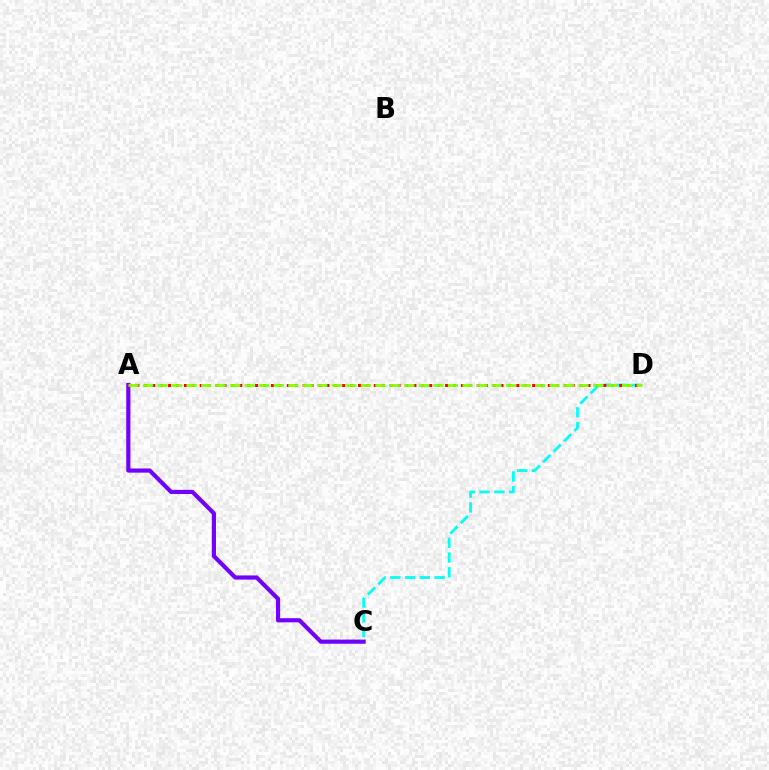{('C', 'D'): [{'color': '#00fff6', 'line_style': 'dashed', 'thickness': 2.0}], ('A', 'C'): [{'color': '#7200ff', 'line_style': 'solid', 'thickness': 3.0}], ('A', 'D'): [{'color': '#ff0000', 'line_style': 'dotted', 'thickness': 2.15}, {'color': '#84ff00', 'line_style': 'dashed', 'thickness': 1.97}]}